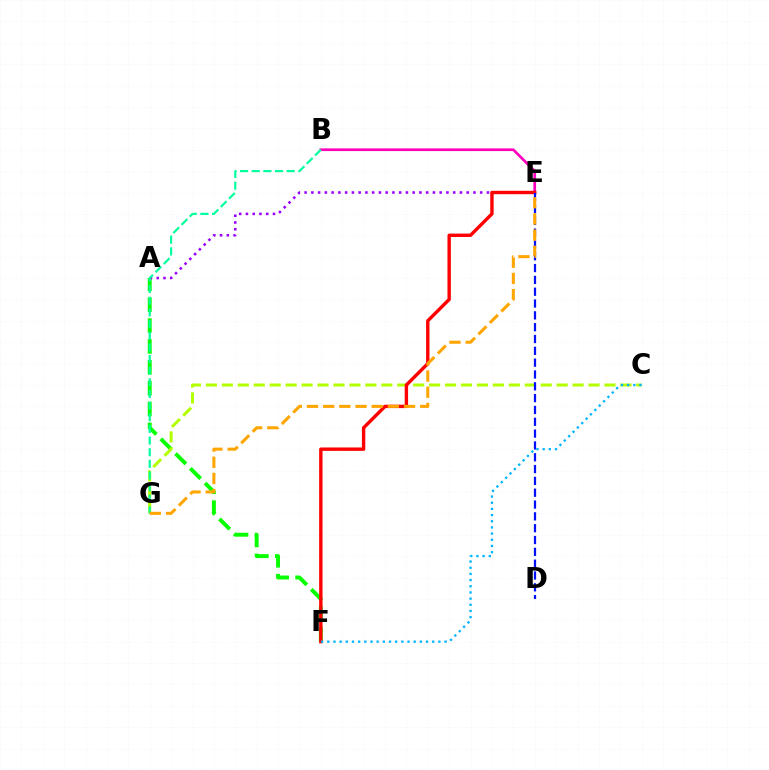{('A', 'F'): [{'color': '#08ff00', 'line_style': 'dashed', 'thickness': 2.83}], ('B', 'E'): [{'color': '#ff00bd', 'line_style': 'solid', 'thickness': 1.95}], ('A', 'E'): [{'color': '#9b00ff', 'line_style': 'dotted', 'thickness': 1.83}], ('C', 'G'): [{'color': '#b3ff00', 'line_style': 'dashed', 'thickness': 2.17}], ('E', 'F'): [{'color': '#ff0000', 'line_style': 'solid', 'thickness': 2.44}], ('D', 'E'): [{'color': '#0010ff', 'line_style': 'dashed', 'thickness': 1.61}], ('B', 'G'): [{'color': '#00ff9d', 'line_style': 'dashed', 'thickness': 1.58}], ('E', 'G'): [{'color': '#ffa500', 'line_style': 'dashed', 'thickness': 2.2}], ('C', 'F'): [{'color': '#00b5ff', 'line_style': 'dotted', 'thickness': 1.68}]}